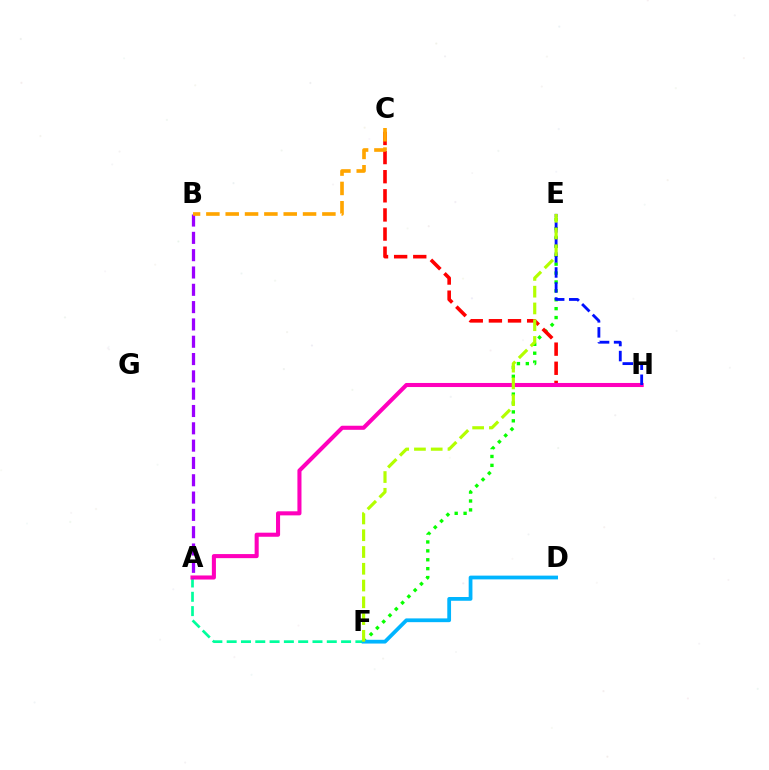{('E', 'F'): [{'color': '#08ff00', 'line_style': 'dotted', 'thickness': 2.42}, {'color': '#b3ff00', 'line_style': 'dashed', 'thickness': 2.28}], ('A', 'F'): [{'color': '#00ff9d', 'line_style': 'dashed', 'thickness': 1.94}], ('C', 'H'): [{'color': '#ff0000', 'line_style': 'dashed', 'thickness': 2.6}], ('A', 'H'): [{'color': '#ff00bd', 'line_style': 'solid', 'thickness': 2.93}], ('A', 'B'): [{'color': '#9b00ff', 'line_style': 'dashed', 'thickness': 2.35}], ('B', 'C'): [{'color': '#ffa500', 'line_style': 'dashed', 'thickness': 2.63}], ('E', 'H'): [{'color': '#0010ff', 'line_style': 'dashed', 'thickness': 2.04}], ('D', 'F'): [{'color': '#00b5ff', 'line_style': 'solid', 'thickness': 2.71}]}